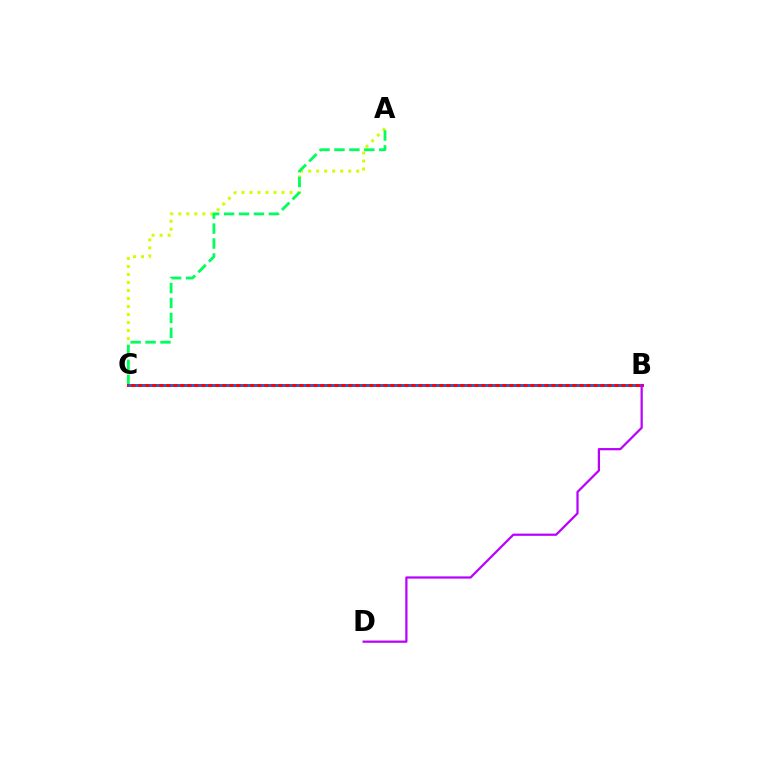{('A', 'C'): [{'color': '#d1ff00', 'line_style': 'dotted', 'thickness': 2.18}, {'color': '#00ff5c', 'line_style': 'dashed', 'thickness': 2.03}], ('B', 'C'): [{'color': '#ff0000', 'line_style': 'solid', 'thickness': 2.12}, {'color': '#0074ff', 'line_style': 'dotted', 'thickness': 1.9}], ('B', 'D'): [{'color': '#b900ff', 'line_style': 'solid', 'thickness': 1.61}]}